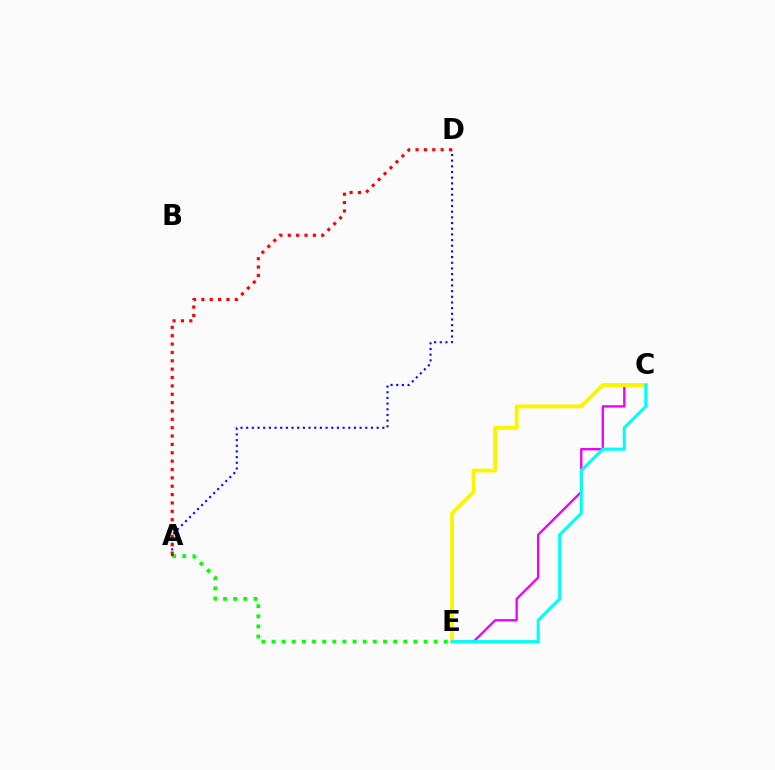{('A', 'E'): [{'color': '#08ff00', 'line_style': 'dotted', 'thickness': 2.75}], ('C', 'E'): [{'color': '#ee00ff', 'line_style': 'solid', 'thickness': 1.68}, {'color': '#fcf500', 'line_style': 'solid', 'thickness': 2.79}, {'color': '#00fff6', 'line_style': 'solid', 'thickness': 2.25}], ('A', 'D'): [{'color': '#0010ff', 'line_style': 'dotted', 'thickness': 1.54}, {'color': '#ff0000', 'line_style': 'dotted', 'thickness': 2.27}]}